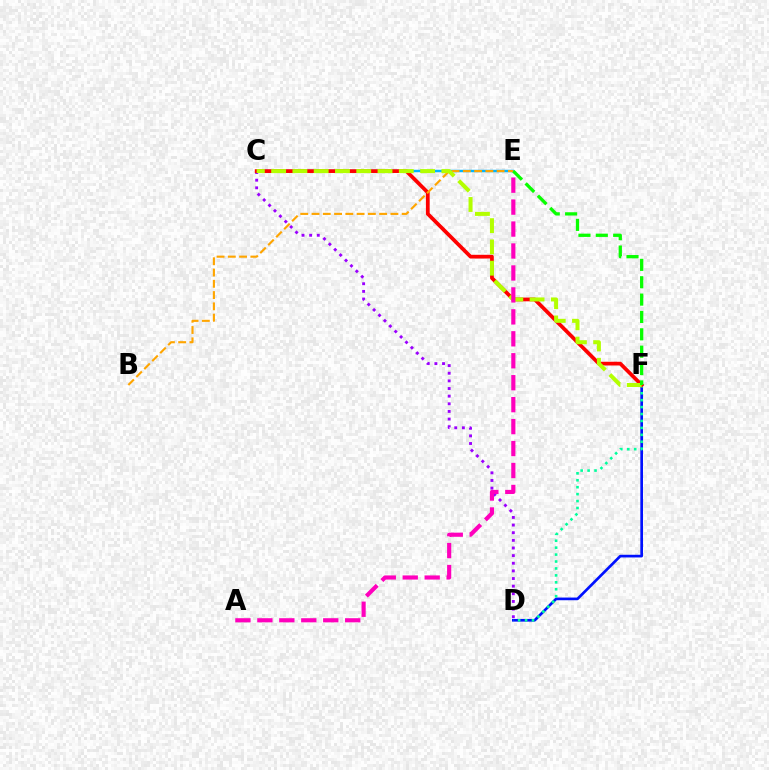{('D', 'F'): [{'color': '#0010ff', 'line_style': 'solid', 'thickness': 1.93}, {'color': '#00ff9d', 'line_style': 'dotted', 'thickness': 1.88}], ('C', 'D'): [{'color': '#9b00ff', 'line_style': 'dotted', 'thickness': 2.08}], ('C', 'E'): [{'color': '#00b5ff', 'line_style': 'solid', 'thickness': 1.78}], ('C', 'F'): [{'color': '#ff0000', 'line_style': 'solid', 'thickness': 2.69}, {'color': '#b3ff00', 'line_style': 'dashed', 'thickness': 2.89}], ('B', 'E'): [{'color': '#ffa500', 'line_style': 'dashed', 'thickness': 1.53}], ('A', 'E'): [{'color': '#ff00bd', 'line_style': 'dashed', 'thickness': 2.98}], ('E', 'F'): [{'color': '#08ff00', 'line_style': 'dashed', 'thickness': 2.36}]}